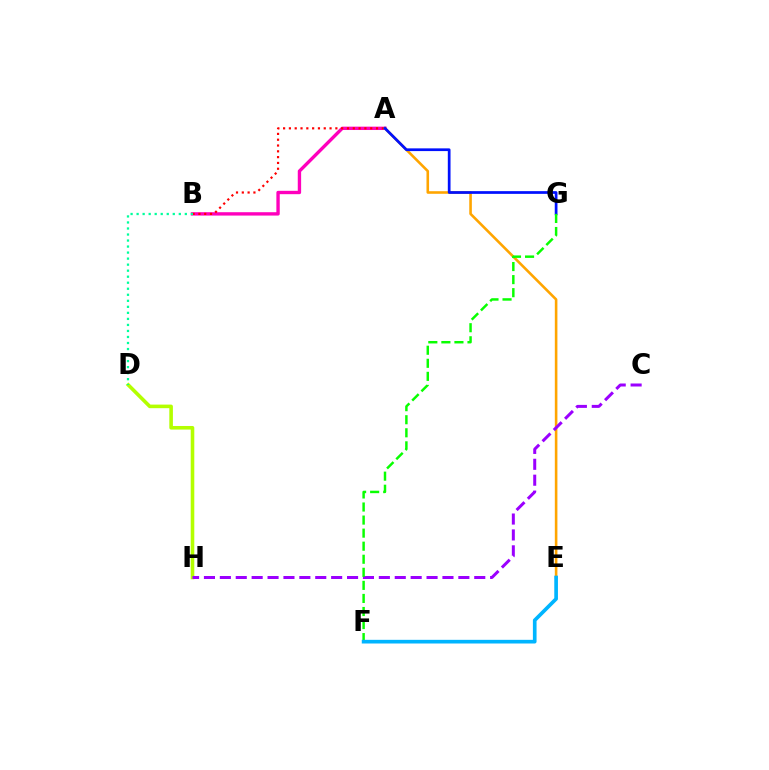{('A', 'B'): [{'color': '#ff00bd', 'line_style': 'solid', 'thickness': 2.42}, {'color': '#ff0000', 'line_style': 'dotted', 'thickness': 1.58}], ('A', 'E'): [{'color': '#ffa500', 'line_style': 'solid', 'thickness': 1.87}], ('D', 'H'): [{'color': '#b3ff00', 'line_style': 'solid', 'thickness': 2.59}], ('A', 'G'): [{'color': '#0010ff', 'line_style': 'solid', 'thickness': 1.96}], ('C', 'H'): [{'color': '#9b00ff', 'line_style': 'dashed', 'thickness': 2.16}], ('F', 'G'): [{'color': '#08ff00', 'line_style': 'dashed', 'thickness': 1.77}], ('B', 'D'): [{'color': '#00ff9d', 'line_style': 'dotted', 'thickness': 1.64}], ('E', 'F'): [{'color': '#00b5ff', 'line_style': 'solid', 'thickness': 2.64}]}